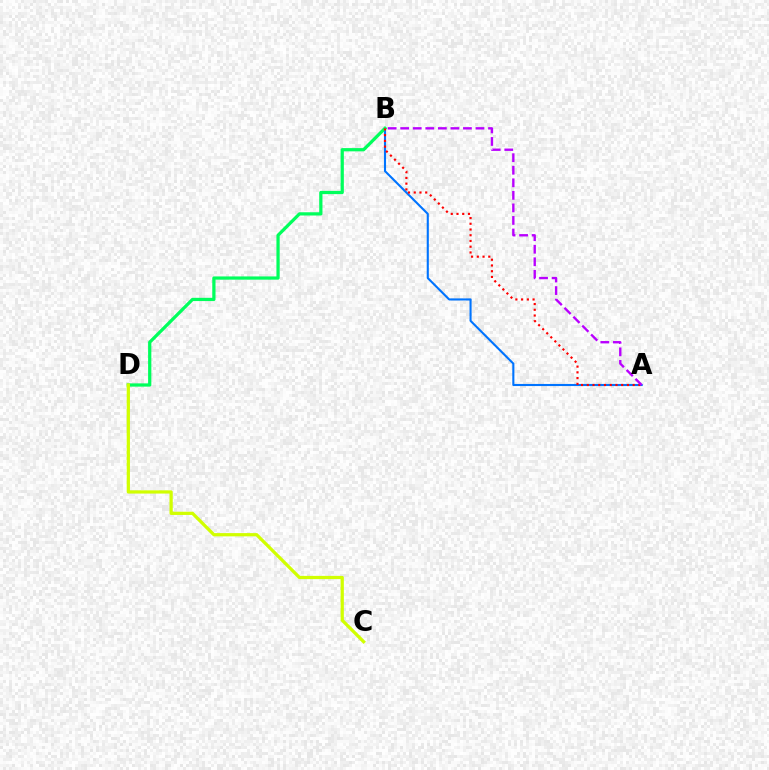{('A', 'B'): [{'color': '#0074ff', 'line_style': 'solid', 'thickness': 1.52}, {'color': '#ff0000', 'line_style': 'dotted', 'thickness': 1.56}, {'color': '#b900ff', 'line_style': 'dashed', 'thickness': 1.7}], ('B', 'D'): [{'color': '#00ff5c', 'line_style': 'solid', 'thickness': 2.34}], ('C', 'D'): [{'color': '#d1ff00', 'line_style': 'solid', 'thickness': 2.34}]}